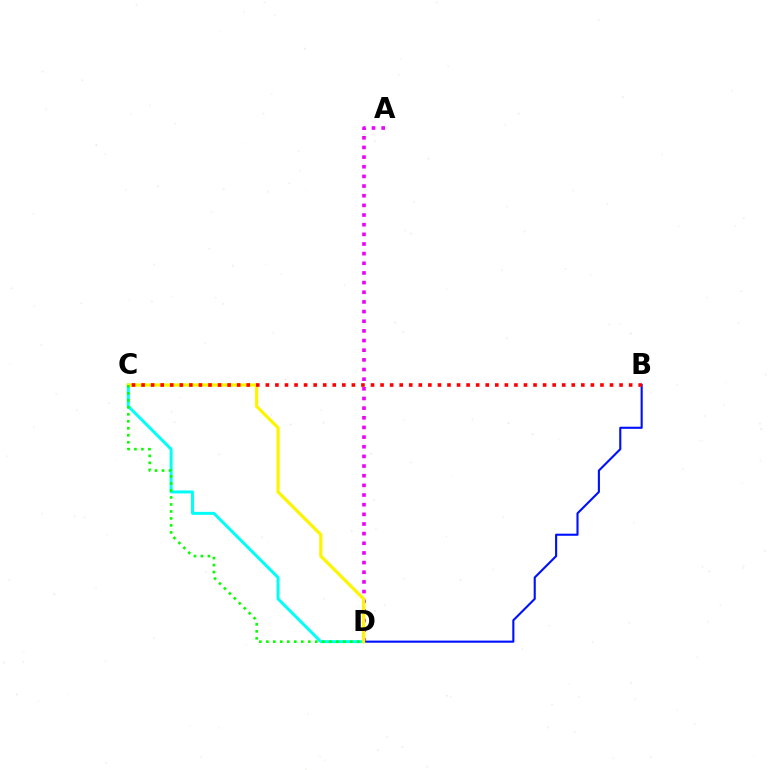{('C', 'D'): [{'color': '#00fff6', 'line_style': 'solid', 'thickness': 2.15}, {'color': '#fcf500', 'line_style': 'solid', 'thickness': 2.31}, {'color': '#08ff00', 'line_style': 'dotted', 'thickness': 1.9}], ('A', 'D'): [{'color': '#ee00ff', 'line_style': 'dotted', 'thickness': 2.62}], ('B', 'D'): [{'color': '#0010ff', 'line_style': 'solid', 'thickness': 1.52}], ('B', 'C'): [{'color': '#ff0000', 'line_style': 'dotted', 'thickness': 2.6}]}